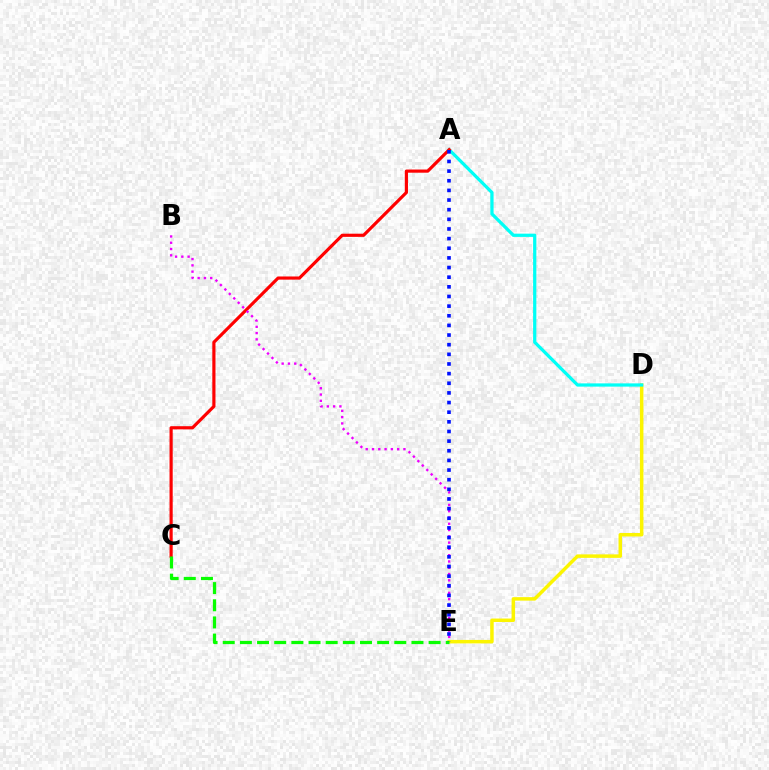{('D', 'E'): [{'color': '#fcf500', 'line_style': 'solid', 'thickness': 2.51}], ('A', 'D'): [{'color': '#00fff6', 'line_style': 'solid', 'thickness': 2.34}], ('A', 'C'): [{'color': '#ff0000', 'line_style': 'solid', 'thickness': 2.28}], ('B', 'E'): [{'color': '#ee00ff', 'line_style': 'dotted', 'thickness': 1.71}], ('C', 'E'): [{'color': '#08ff00', 'line_style': 'dashed', 'thickness': 2.33}], ('A', 'E'): [{'color': '#0010ff', 'line_style': 'dotted', 'thickness': 2.62}]}